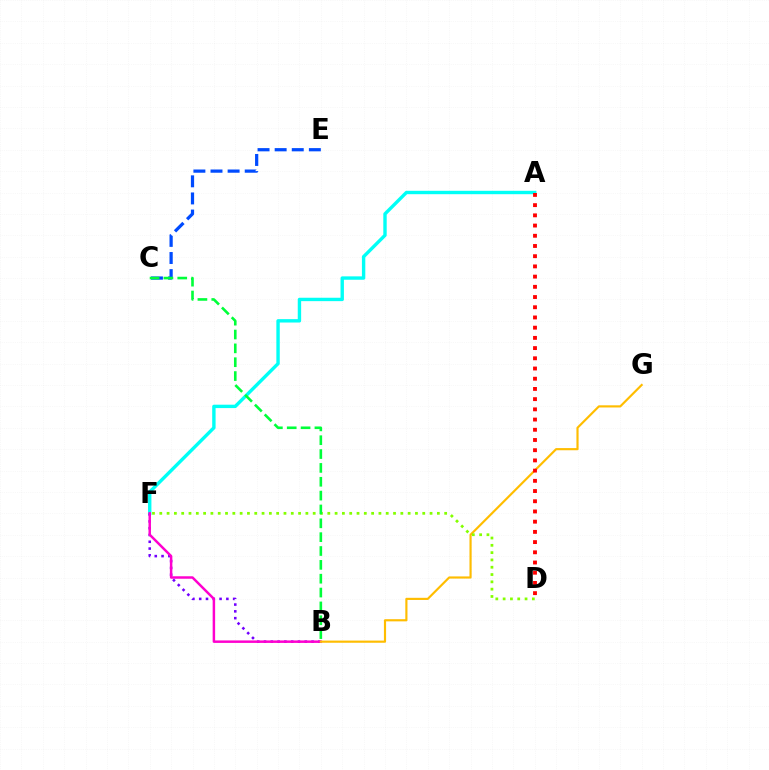{('C', 'E'): [{'color': '#004bff', 'line_style': 'dashed', 'thickness': 2.32}], ('A', 'F'): [{'color': '#00fff6', 'line_style': 'solid', 'thickness': 2.44}], ('B', 'F'): [{'color': '#7200ff', 'line_style': 'dotted', 'thickness': 1.84}, {'color': '#ff00cf', 'line_style': 'solid', 'thickness': 1.78}], ('B', 'G'): [{'color': '#ffbd00', 'line_style': 'solid', 'thickness': 1.56}], ('D', 'F'): [{'color': '#84ff00', 'line_style': 'dotted', 'thickness': 1.98}], ('A', 'D'): [{'color': '#ff0000', 'line_style': 'dotted', 'thickness': 2.77}], ('B', 'C'): [{'color': '#00ff39', 'line_style': 'dashed', 'thickness': 1.88}]}